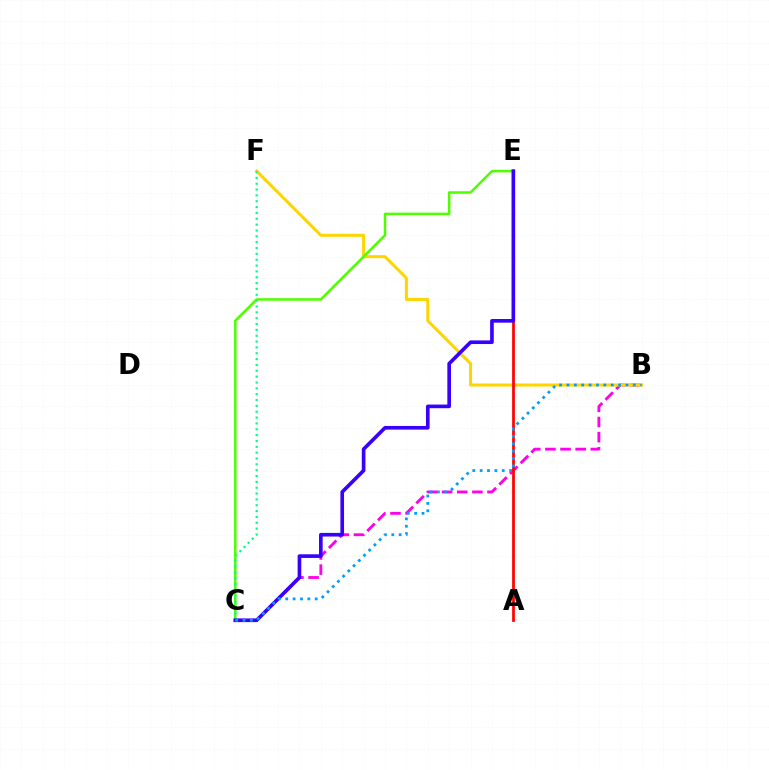{('B', 'C'): [{'color': '#ff00ed', 'line_style': 'dashed', 'thickness': 2.05}, {'color': '#009eff', 'line_style': 'dotted', 'thickness': 2.0}], ('B', 'F'): [{'color': '#ffd500', 'line_style': 'solid', 'thickness': 2.18}], ('C', 'E'): [{'color': '#4fff00', 'line_style': 'solid', 'thickness': 1.81}, {'color': '#3700ff', 'line_style': 'solid', 'thickness': 2.62}], ('A', 'E'): [{'color': '#ff0000', 'line_style': 'solid', 'thickness': 1.97}], ('C', 'F'): [{'color': '#00ff86', 'line_style': 'dotted', 'thickness': 1.59}]}